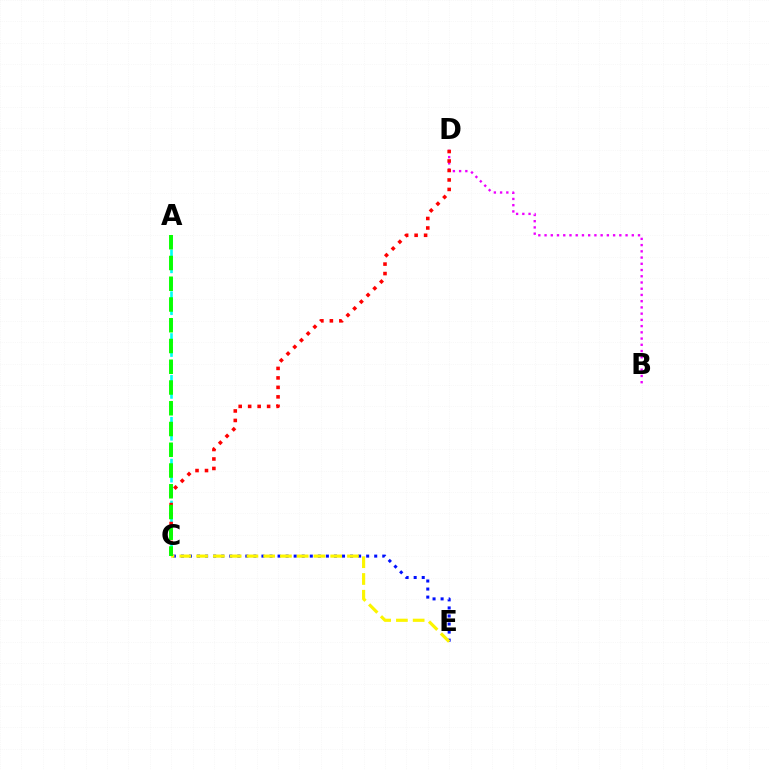{('B', 'D'): [{'color': '#ee00ff', 'line_style': 'dotted', 'thickness': 1.69}], ('C', 'E'): [{'color': '#0010ff', 'line_style': 'dotted', 'thickness': 2.19}, {'color': '#fcf500', 'line_style': 'dashed', 'thickness': 2.28}], ('A', 'C'): [{'color': '#00fff6', 'line_style': 'dashed', 'thickness': 1.9}, {'color': '#08ff00', 'line_style': 'dashed', 'thickness': 2.82}], ('C', 'D'): [{'color': '#ff0000', 'line_style': 'dotted', 'thickness': 2.58}]}